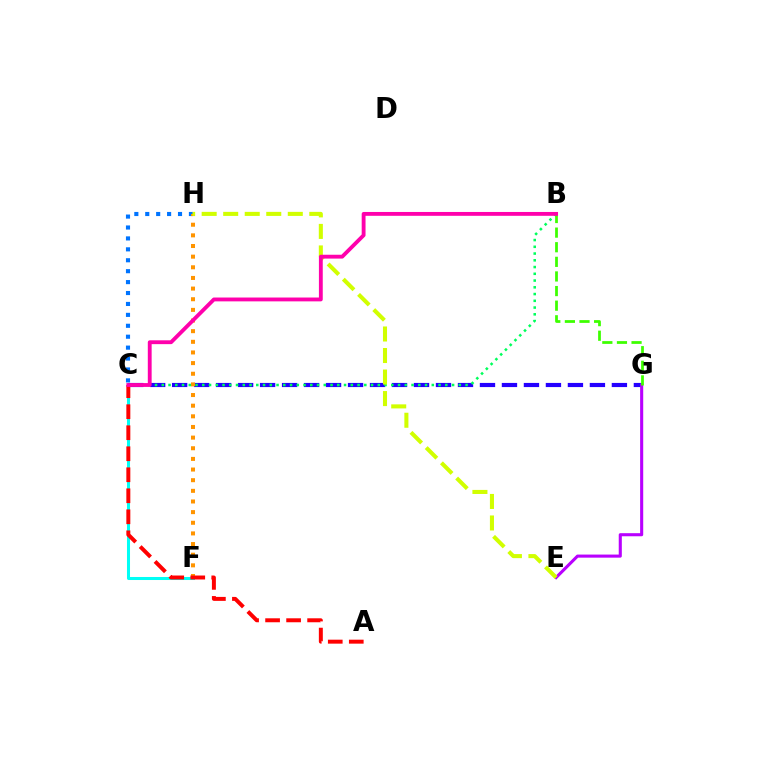{('C', 'G'): [{'color': '#2500ff', 'line_style': 'dashed', 'thickness': 2.99}], ('E', 'G'): [{'color': '#b900ff', 'line_style': 'solid', 'thickness': 2.22}], ('C', 'F'): [{'color': '#00fff6', 'line_style': 'solid', 'thickness': 2.18}], ('C', 'H'): [{'color': '#0074ff', 'line_style': 'dotted', 'thickness': 2.97}], ('F', 'H'): [{'color': '#ff9400', 'line_style': 'dotted', 'thickness': 2.89}], ('B', 'C'): [{'color': '#00ff5c', 'line_style': 'dotted', 'thickness': 1.83}, {'color': '#ff00ac', 'line_style': 'solid', 'thickness': 2.77}], ('A', 'C'): [{'color': '#ff0000', 'line_style': 'dashed', 'thickness': 2.85}], ('B', 'G'): [{'color': '#3dff00', 'line_style': 'dashed', 'thickness': 1.98}], ('E', 'H'): [{'color': '#d1ff00', 'line_style': 'dashed', 'thickness': 2.92}]}